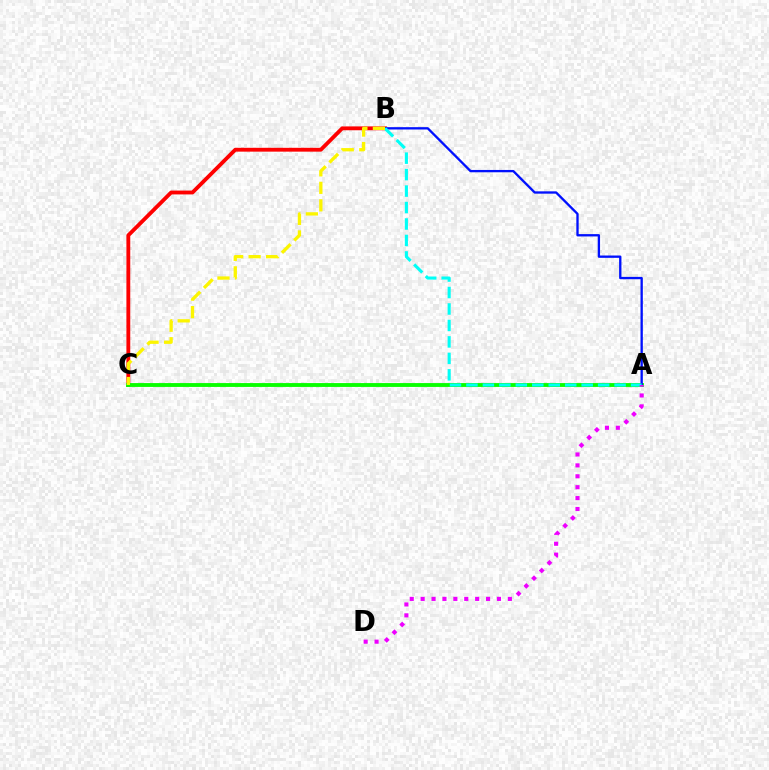{('B', 'C'): [{'color': '#ff0000', 'line_style': 'solid', 'thickness': 2.77}, {'color': '#fcf500', 'line_style': 'dashed', 'thickness': 2.38}], ('A', 'C'): [{'color': '#08ff00', 'line_style': 'solid', 'thickness': 2.77}], ('A', 'B'): [{'color': '#0010ff', 'line_style': 'solid', 'thickness': 1.68}, {'color': '#00fff6', 'line_style': 'dashed', 'thickness': 2.24}], ('A', 'D'): [{'color': '#ee00ff', 'line_style': 'dotted', 'thickness': 2.96}]}